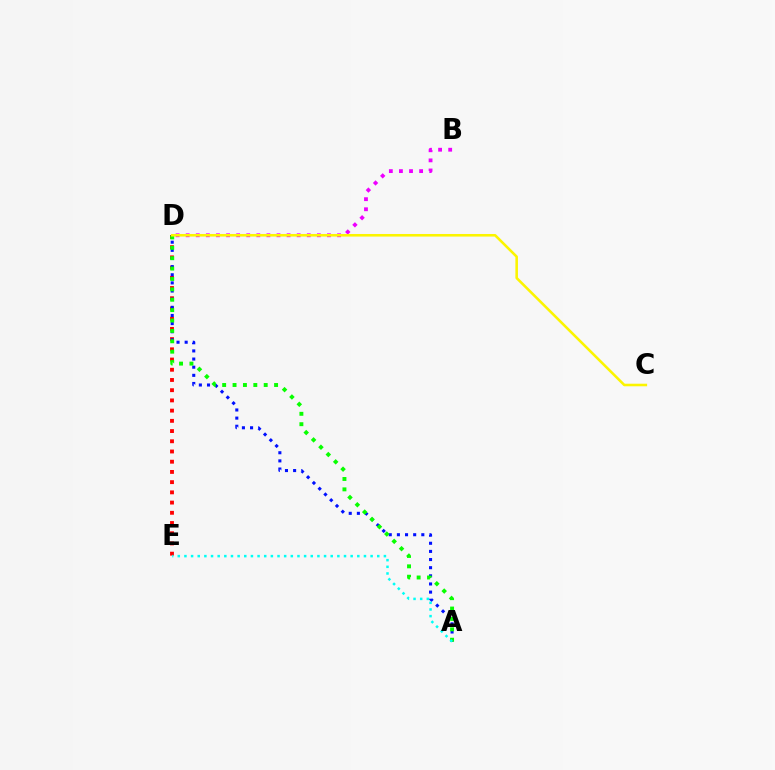{('D', 'E'): [{'color': '#ff0000', 'line_style': 'dotted', 'thickness': 2.78}], ('A', 'D'): [{'color': '#0010ff', 'line_style': 'dotted', 'thickness': 2.21}, {'color': '#08ff00', 'line_style': 'dotted', 'thickness': 2.82}], ('B', 'D'): [{'color': '#ee00ff', 'line_style': 'dotted', 'thickness': 2.74}], ('A', 'E'): [{'color': '#00fff6', 'line_style': 'dotted', 'thickness': 1.81}], ('C', 'D'): [{'color': '#fcf500', 'line_style': 'solid', 'thickness': 1.86}]}